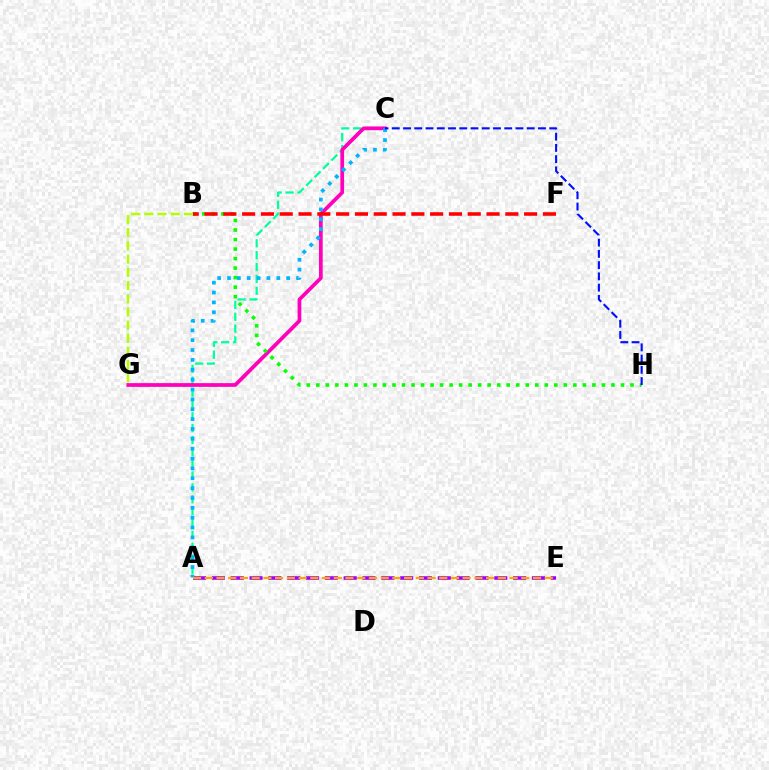{('A', 'E'): [{'color': '#9b00ff', 'line_style': 'dashed', 'thickness': 2.56}, {'color': '#ffa500', 'line_style': 'dashed', 'thickness': 1.59}], ('A', 'C'): [{'color': '#00ff9d', 'line_style': 'dashed', 'thickness': 1.61}, {'color': '#00b5ff', 'line_style': 'dotted', 'thickness': 2.68}], ('C', 'G'): [{'color': '#ff00bd', 'line_style': 'solid', 'thickness': 2.69}], ('B', 'H'): [{'color': '#08ff00', 'line_style': 'dotted', 'thickness': 2.59}], ('B', 'G'): [{'color': '#b3ff00', 'line_style': 'dashed', 'thickness': 1.79}], ('C', 'H'): [{'color': '#0010ff', 'line_style': 'dashed', 'thickness': 1.53}], ('B', 'F'): [{'color': '#ff0000', 'line_style': 'dashed', 'thickness': 2.55}]}